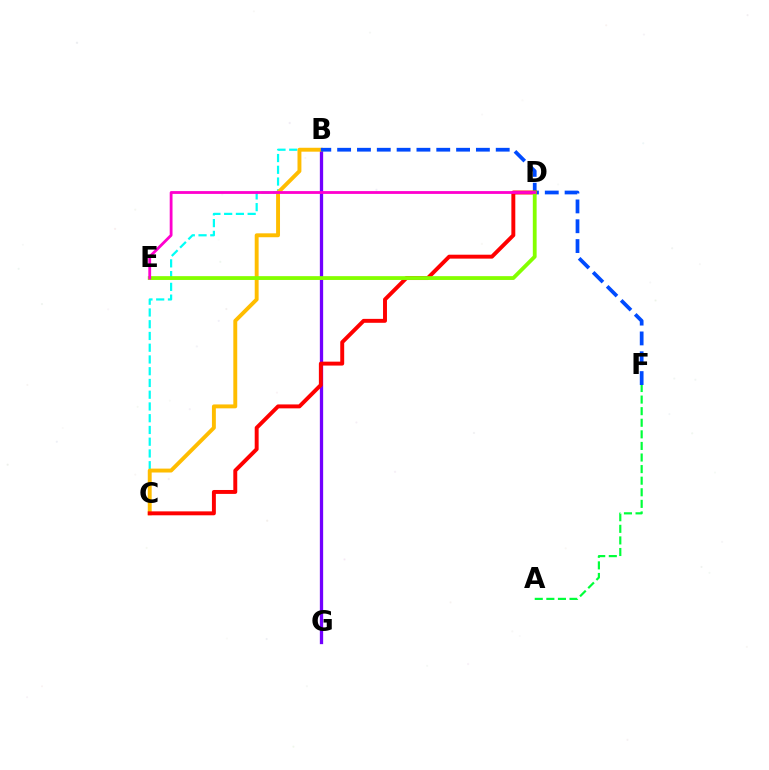{('B', 'C'): [{'color': '#00fff6', 'line_style': 'dashed', 'thickness': 1.6}, {'color': '#ffbd00', 'line_style': 'solid', 'thickness': 2.81}], ('B', 'G'): [{'color': '#7200ff', 'line_style': 'solid', 'thickness': 2.38}], ('B', 'F'): [{'color': '#004bff', 'line_style': 'dashed', 'thickness': 2.69}], ('C', 'D'): [{'color': '#ff0000', 'line_style': 'solid', 'thickness': 2.83}], ('D', 'E'): [{'color': '#84ff00', 'line_style': 'solid', 'thickness': 2.75}, {'color': '#ff00cf', 'line_style': 'solid', 'thickness': 2.03}], ('A', 'F'): [{'color': '#00ff39', 'line_style': 'dashed', 'thickness': 1.57}]}